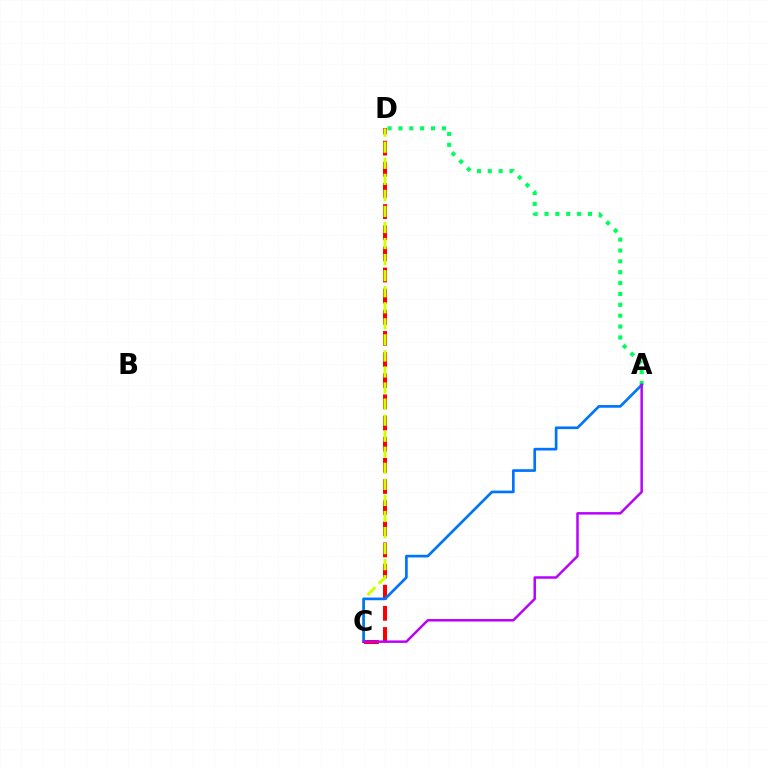{('C', 'D'): [{'color': '#ff0000', 'line_style': 'dashed', 'thickness': 2.87}, {'color': '#d1ff00', 'line_style': 'dashed', 'thickness': 2.18}], ('A', 'D'): [{'color': '#00ff5c', 'line_style': 'dotted', 'thickness': 2.95}], ('A', 'C'): [{'color': '#0074ff', 'line_style': 'solid', 'thickness': 1.93}, {'color': '#b900ff', 'line_style': 'solid', 'thickness': 1.79}]}